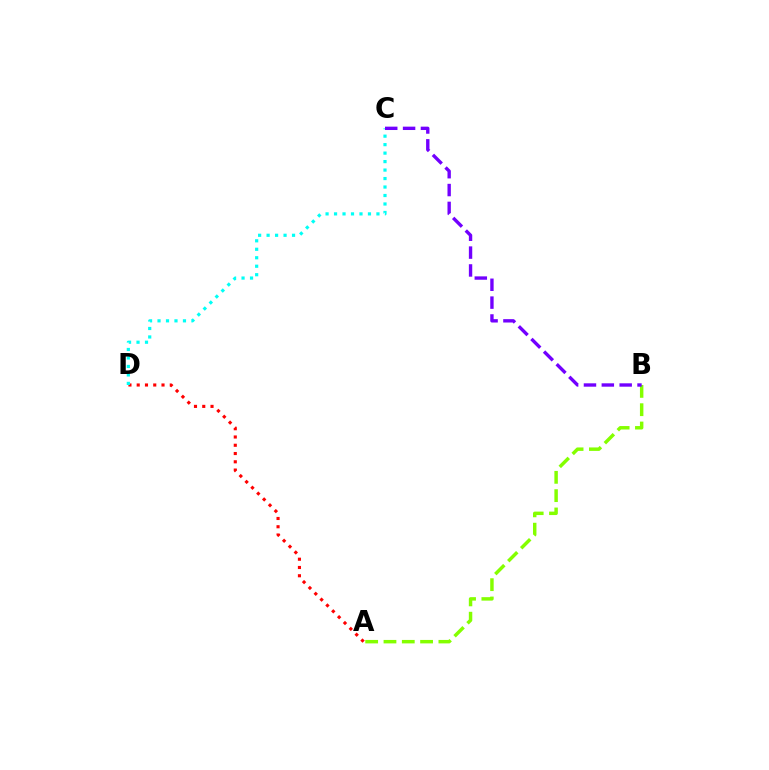{('A', 'B'): [{'color': '#84ff00', 'line_style': 'dashed', 'thickness': 2.49}], ('A', 'D'): [{'color': '#ff0000', 'line_style': 'dotted', 'thickness': 2.25}], ('C', 'D'): [{'color': '#00fff6', 'line_style': 'dotted', 'thickness': 2.3}], ('B', 'C'): [{'color': '#7200ff', 'line_style': 'dashed', 'thickness': 2.43}]}